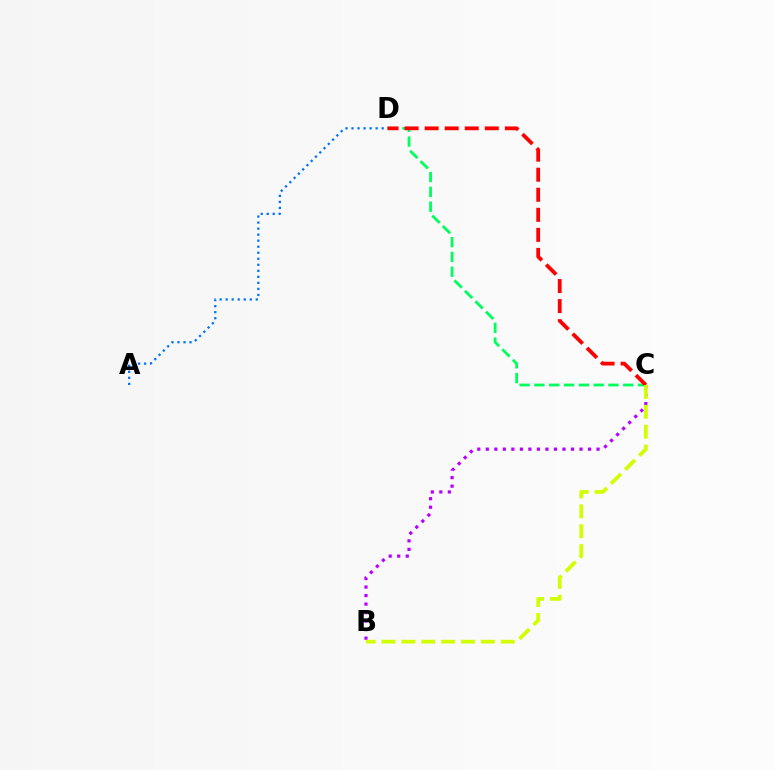{('A', 'D'): [{'color': '#0074ff', 'line_style': 'dotted', 'thickness': 1.64}], ('B', 'C'): [{'color': '#b900ff', 'line_style': 'dotted', 'thickness': 2.31}, {'color': '#d1ff00', 'line_style': 'dashed', 'thickness': 2.7}], ('C', 'D'): [{'color': '#00ff5c', 'line_style': 'dashed', 'thickness': 2.01}, {'color': '#ff0000', 'line_style': 'dashed', 'thickness': 2.72}]}